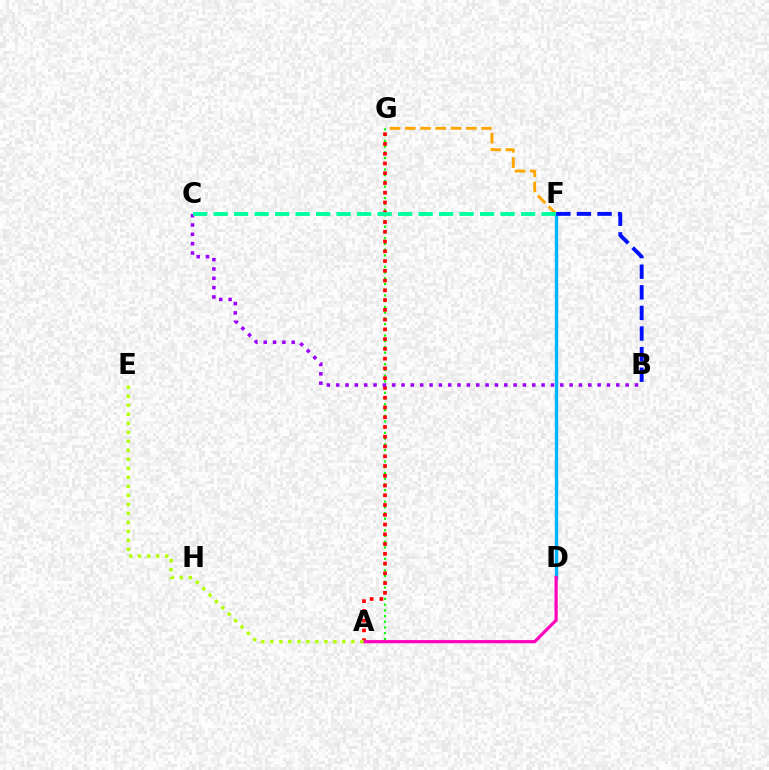{('F', 'G'): [{'color': '#ffa500', 'line_style': 'dashed', 'thickness': 2.07}], ('D', 'F'): [{'color': '#00b5ff', 'line_style': 'solid', 'thickness': 2.44}], ('A', 'G'): [{'color': '#08ff00', 'line_style': 'dotted', 'thickness': 1.56}, {'color': '#ff0000', 'line_style': 'dotted', 'thickness': 2.65}], ('A', 'D'): [{'color': '#ff00bd', 'line_style': 'solid', 'thickness': 2.3}], ('B', 'C'): [{'color': '#9b00ff', 'line_style': 'dotted', 'thickness': 2.54}], ('B', 'F'): [{'color': '#0010ff', 'line_style': 'dashed', 'thickness': 2.8}], ('C', 'F'): [{'color': '#00ff9d', 'line_style': 'dashed', 'thickness': 2.78}], ('A', 'E'): [{'color': '#b3ff00', 'line_style': 'dotted', 'thickness': 2.45}]}